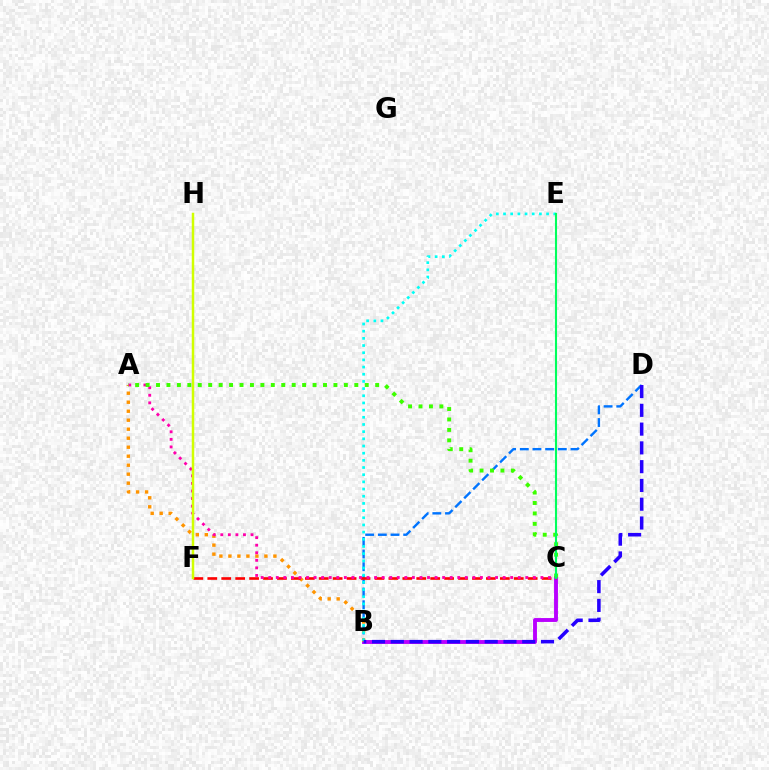{('B', 'D'): [{'color': '#0074ff', 'line_style': 'dashed', 'thickness': 1.72}, {'color': '#2500ff', 'line_style': 'dashed', 'thickness': 2.55}], ('B', 'C'): [{'color': '#b900ff', 'line_style': 'solid', 'thickness': 2.8}], ('A', 'B'): [{'color': '#ff9400', 'line_style': 'dotted', 'thickness': 2.44}], ('C', 'F'): [{'color': '#ff0000', 'line_style': 'dashed', 'thickness': 1.89}], ('A', 'C'): [{'color': '#ff00ac', 'line_style': 'dotted', 'thickness': 2.05}, {'color': '#3dff00', 'line_style': 'dotted', 'thickness': 2.84}], ('F', 'H'): [{'color': '#d1ff00', 'line_style': 'solid', 'thickness': 1.78}], ('B', 'E'): [{'color': '#00fff6', 'line_style': 'dotted', 'thickness': 1.95}], ('C', 'E'): [{'color': '#00ff5c', 'line_style': 'solid', 'thickness': 1.51}]}